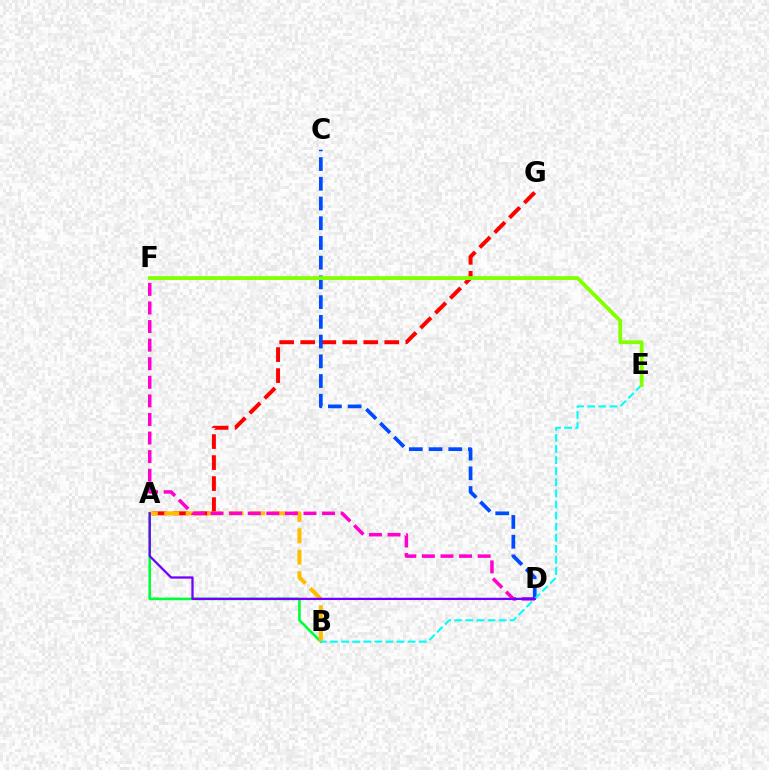{('A', 'B'): [{'color': '#00ff39', 'line_style': 'solid', 'thickness': 1.89}, {'color': '#ffbd00', 'line_style': 'dashed', 'thickness': 2.91}], ('A', 'G'): [{'color': '#ff0000', 'line_style': 'dashed', 'thickness': 2.85}], ('D', 'F'): [{'color': '#ff00cf', 'line_style': 'dashed', 'thickness': 2.52}], ('C', 'D'): [{'color': '#004bff', 'line_style': 'dashed', 'thickness': 2.68}], ('B', 'E'): [{'color': '#00fff6', 'line_style': 'dashed', 'thickness': 1.51}], ('A', 'D'): [{'color': '#7200ff', 'line_style': 'solid', 'thickness': 1.63}], ('E', 'F'): [{'color': '#84ff00', 'line_style': 'solid', 'thickness': 2.75}]}